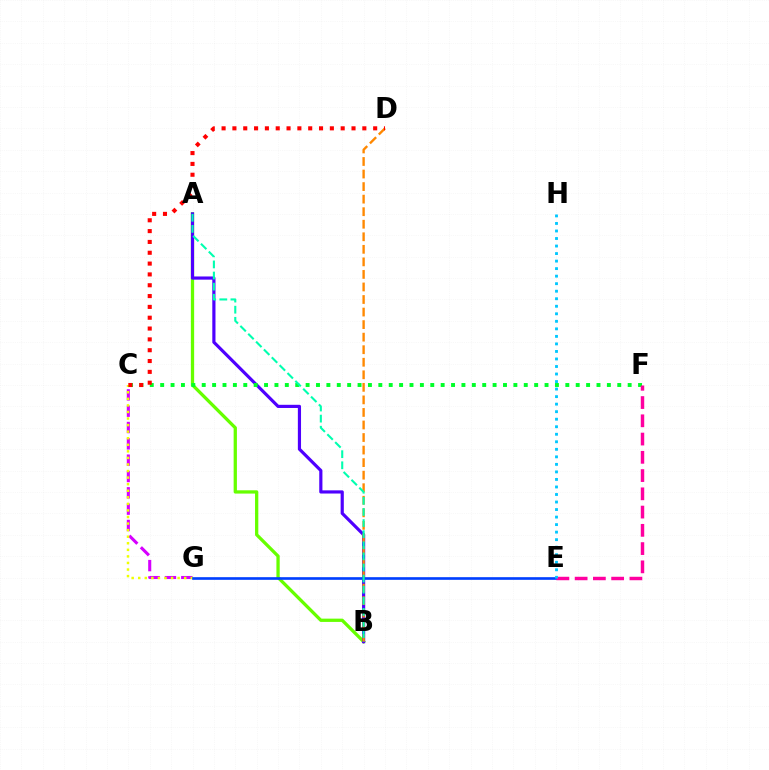{('C', 'G'): [{'color': '#d600ff', 'line_style': 'dashed', 'thickness': 2.22}, {'color': '#eeff00', 'line_style': 'dotted', 'thickness': 1.78}], ('A', 'B'): [{'color': '#66ff00', 'line_style': 'solid', 'thickness': 2.36}, {'color': '#4f00ff', 'line_style': 'solid', 'thickness': 2.29}, {'color': '#00ffaf', 'line_style': 'dashed', 'thickness': 1.51}], ('B', 'D'): [{'color': '#ff8800', 'line_style': 'dashed', 'thickness': 1.7}], ('C', 'F'): [{'color': '#00ff27', 'line_style': 'dotted', 'thickness': 2.82}], ('E', 'G'): [{'color': '#003fff', 'line_style': 'solid', 'thickness': 1.9}], ('E', 'F'): [{'color': '#ff00a0', 'line_style': 'dashed', 'thickness': 2.48}], ('C', 'D'): [{'color': '#ff0000', 'line_style': 'dotted', 'thickness': 2.94}], ('E', 'H'): [{'color': '#00c7ff', 'line_style': 'dotted', 'thickness': 2.05}]}